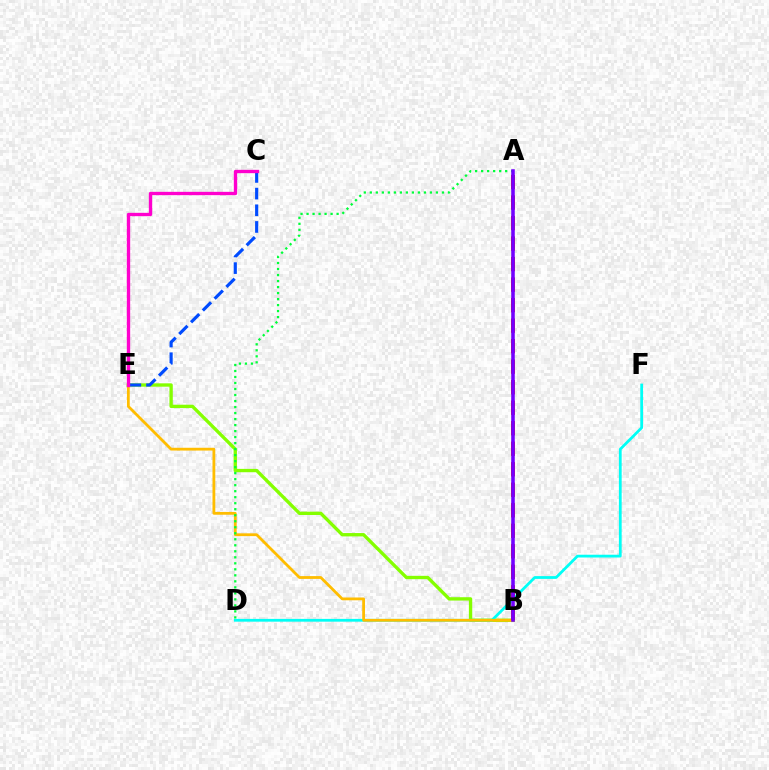{('B', 'E'): [{'color': '#84ff00', 'line_style': 'solid', 'thickness': 2.41}, {'color': '#ffbd00', 'line_style': 'solid', 'thickness': 2.01}], ('D', 'F'): [{'color': '#00fff6', 'line_style': 'solid', 'thickness': 2.0}], ('A', 'B'): [{'color': '#ff0000', 'line_style': 'dashed', 'thickness': 2.79}, {'color': '#7200ff', 'line_style': 'solid', 'thickness': 2.55}], ('A', 'D'): [{'color': '#00ff39', 'line_style': 'dotted', 'thickness': 1.63}], ('C', 'E'): [{'color': '#004bff', 'line_style': 'dashed', 'thickness': 2.26}, {'color': '#ff00cf', 'line_style': 'solid', 'thickness': 2.4}]}